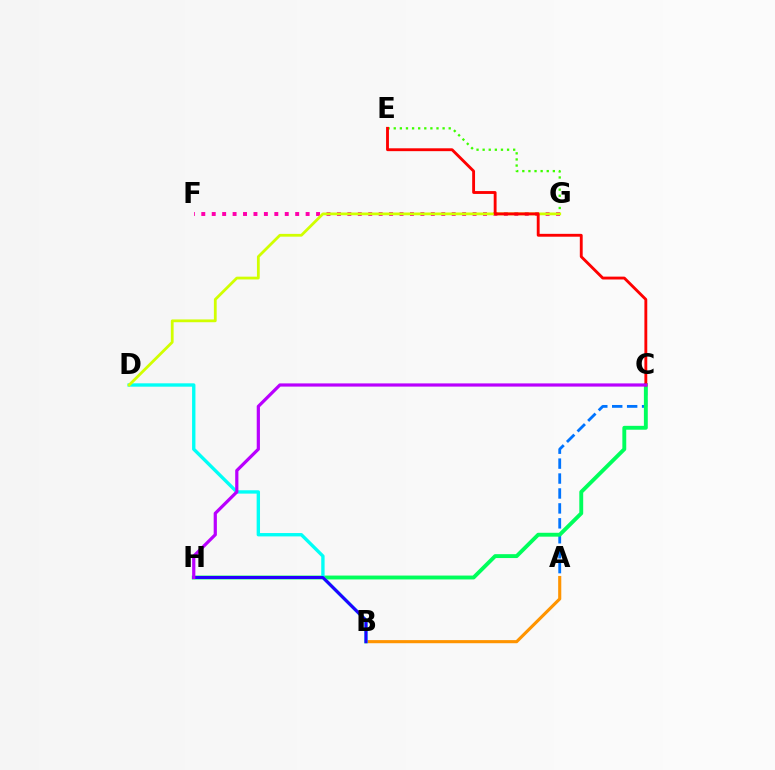{('A', 'C'): [{'color': '#0074ff', 'line_style': 'dashed', 'thickness': 2.03}], ('C', 'H'): [{'color': '#00ff5c', 'line_style': 'solid', 'thickness': 2.8}, {'color': '#b900ff', 'line_style': 'solid', 'thickness': 2.31}], ('A', 'B'): [{'color': '#ff9400', 'line_style': 'solid', 'thickness': 2.24}], ('E', 'G'): [{'color': '#3dff00', 'line_style': 'dotted', 'thickness': 1.66}], ('B', 'D'): [{'color': '#00fff6', 'line_style': 'solid', 'thickness': 2.42}], ('F', 'G'): [{'color': '#ff00ac', 'line_style': 'dotted', 'thickness': 2.83}], ('D', 'G'): [{'color': '#d1ff00', 'line_style': 'solid', 'thickness': 2.0}], ('B', 'H'): [{'color': '#2500ff', 'line_style': 'solid', 'thickness': 2.18}], ('C', 'E'): [{'color': '#ff0000', 'line_style': 'solid', 'thickness': 2.06}]}